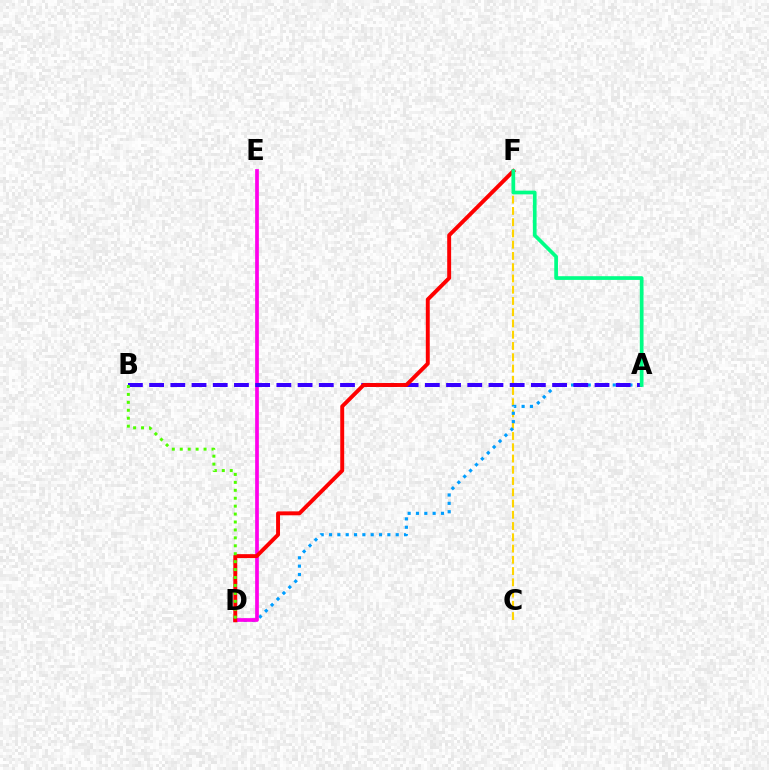{('C', 'F'): [{'color': '#ffd500', 'line_style': 'dashed', 'thickness': 1.53}], ('A', 'D'): [{'color': '#009eff', 'line_style': 'dotted', 'thickness': 2.26}], ('D', 'E'): [{'color': '#ff00ed', 'line_style': 'solid', 'thickness': 2.67}], ('A', 'B'): [{'color': '#3700ff', 'line_style': 'dashed', 'thickness': 2.88}], ('D', 'F'): [{'color': '#ff0000', 'line_style': 'solid', 'thickness': 2.82}], ('A', 'F'): [{'color': '#00ff86', 'line_style': 'solid', 'thickness': 2.67}], ('B', 'D'): [{'color': '#4fff00', 'line_style': 'dotted', 'thickness': 2.15}]}